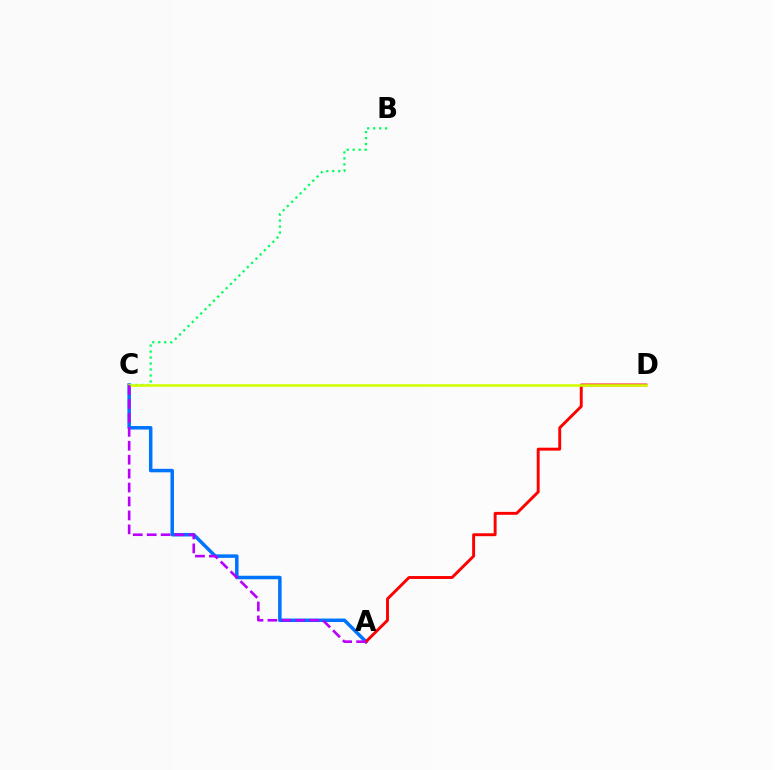{('A', 'C'): [{'color': '#0074ff', 'line_style': 'solid', 'thickness': 2.52}, {'color': '#b900ff', 'line_style': 'dashed', 'thickness': 1.89}], ('B', 'C'): [{'color': '#00ff5c', 'line_style': 'dotted', 'thickness': 1.62}], ('A', 'D'): [{'color': '#ff0000', 'line_style': 'solid', 'thickness': 2.1}], ('C', 'D'): [{'color': '#d1ff00', 'line_style': 'solid', 'thickness': 1.85}]}